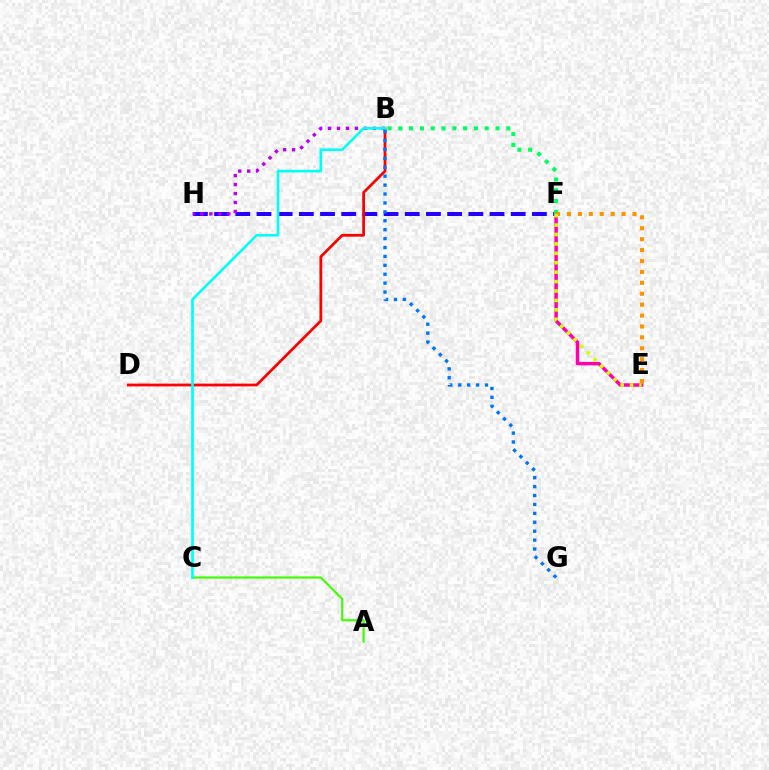{('F', 'H'): [{'color': '#2500ff', 'line_style': 'dashed', 'thickness': 2.88}], ('E', 'F'): [{'color': '#ff00ac', 'line_style': 'solid', 'thickness': 2.5}, {'color': '#ff9400', 'line_style': 'dotted', 'thickness': 2.96}, {'color': '#d1ff00', 'line_style': 'dotted', 'thickness': 2.56}], ('B', 'F'): [{'color': '#00ff5c', 'line_style': 'dotted', 'thickness': 2.93}], ('B', 'D'): [{'color': '#ff0000', 'line_style': 'solid', 'thickness': 1.99}], ('A', 'C'): [{'color': '#3dff00', 'line_style': 'solid', 'thickness': 1.54}], ('B', 'H'): [{'color': '#b900ff', 'line_style': 'dotted', 'thickness': 2.43}], ('B', 'G'): [{'color': '#0074ff', 'line_style': 'dotted', 'thickness': 2.42}], ('B', 'C'): [{'color': '#00fff6', 'line_style': 'solid', 'thickness': 1.9}]}